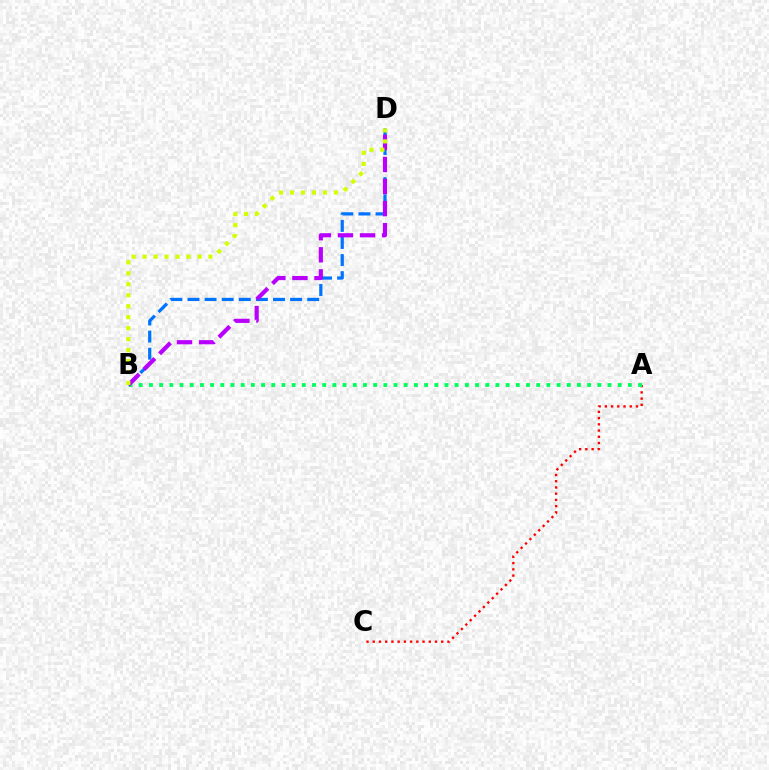{('B', 'D'): [{'color': '#0074ff', 'line_style': 'dashed', 'thickness': 2.32}, {'color': '#b900ff', 'line_style': 'dashed', 'thickness': 3.0}, {'color': '#d1ff00', 'line_style': 'dotted', 'thickness': 2.98}], ('A', 'C'): [{'color': '#ff0000', 'line_style': 'dotted', 'thickness': 1.69}], ('A', 'B'): [{'color': '#00ff5c', 'line_style': 'dotted', 'thickness': 2.77}]}